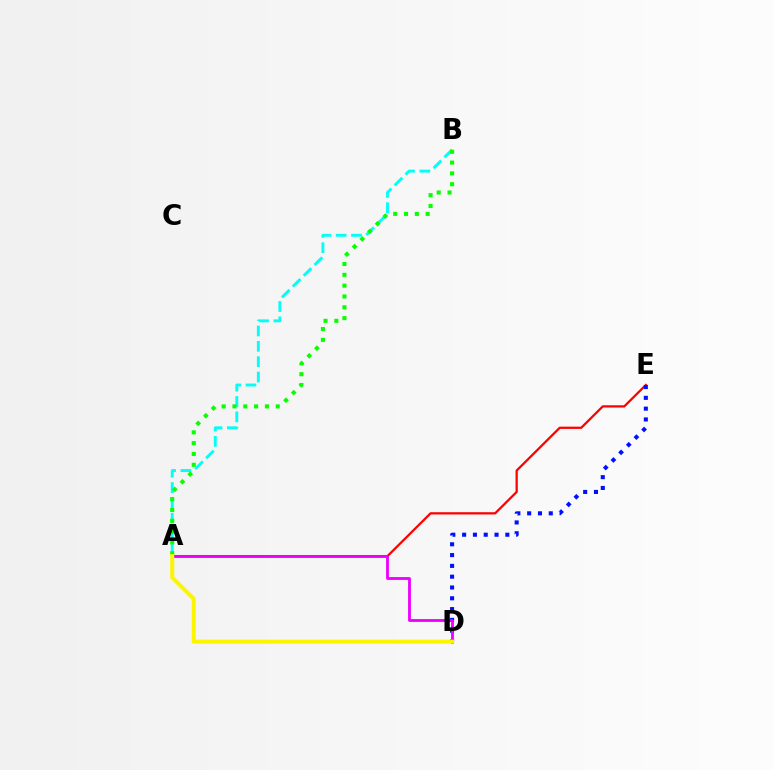{('A', 'E'): [{'color': '#ff0000', 'line_style': 'solid', 'thickness': 1.62}], ('D', 'E'): [{'color': '#0010ff', 'line_style': 'dotted', 'thickness': 2.94}], ('A', 'B'): [{'color': '#00fff6', 'line_style': 'dashed', 'thickness': 2.08}, {'color': '#08ff00', 'line_style': 'dotted', 'thickness': 2.94}], ('A', 'D'): [{'color': '#ee00ff', 'line_style': 'solid', 'thickness': 2.04}, {'color': '#fcf500', 'line_style': 'solid', 'thickness': 2.88}]}